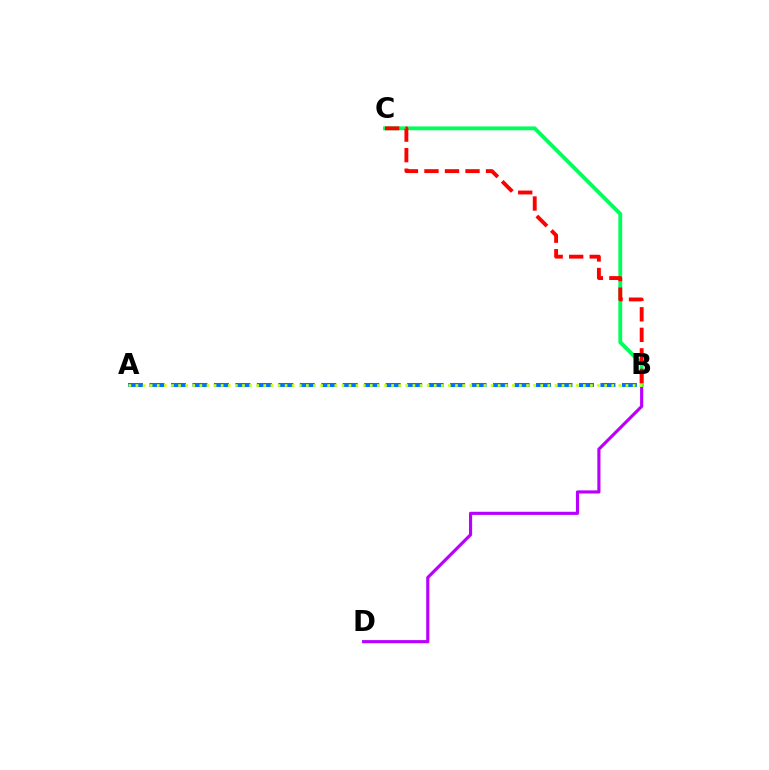{('B', 'D'): [{'color': '#b900ff', 'line_style': 'solid', 'thickness': 2.26}], ('B', 'C'): [{'color': '#00ff5c', 'line_style': 'solid', 'thickness': 2.77}, {'color': '#ff0000', 'line_style': 'dashed', 'thickness': 2.79}], ('A', 'B'): [{'color': '#0074ff', 'line_style': 'dashed', 'thickness': 2.92}, {'color': '#d1ff00', 'line_style': 'dotted', 'thickness': 1.93}]}